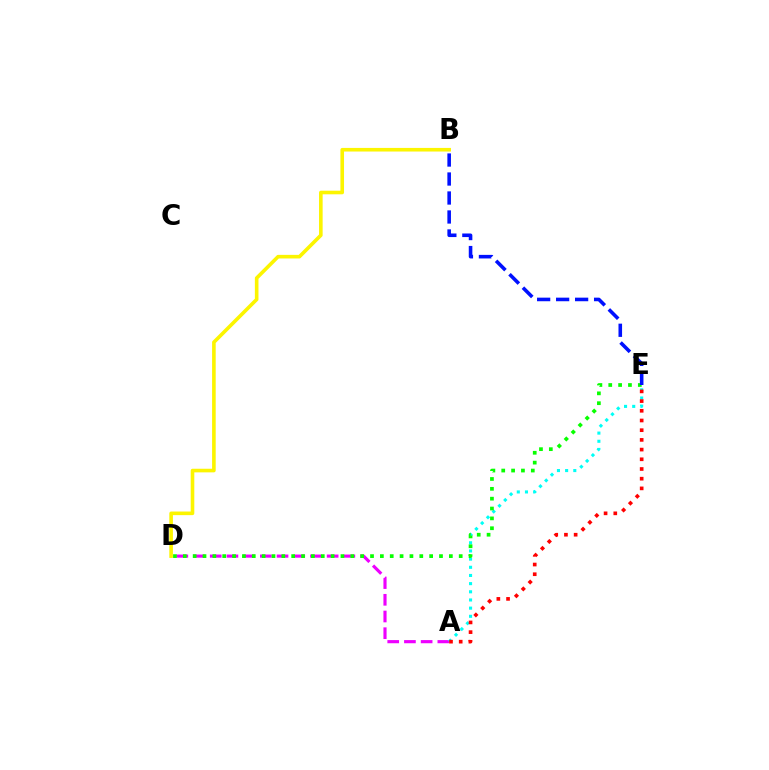{('A', 'D'): [{'color': '#ee00ff', 'line_style': 'dashed', 'thickness': 2.27}], ('A', 'E'): [{'color': '#00fff6', 'line_style': 'dotted', 'thickness': 2.22}, {'color': '#ff0000', 'line_style': 'dotted', 'thickness': 2.64}], ('D', 'E'): [{'color': '#08ff00', 'line_style': 'dotted', 'thickness': 2.68}], ('B', 'E'): [{'color': '#0010ff', 'line_style': 'dashed', 'thickness': 2.58}], ('B', 'D'): [{'color': '#fcf500', 'line_style': 'solid', 'thickness': 2.6}]}